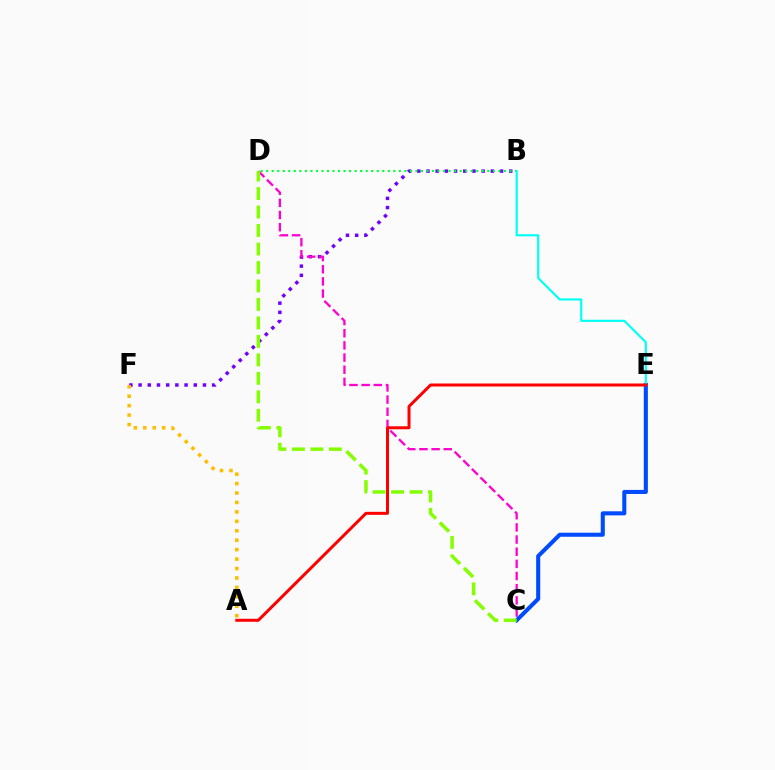{('B', 'F'): [{'color': '#7200ff', 'line_style': 'dotted', 'thickness': 2.5}], ('B', 'D'): [{'color': '#00ff39', 'line_style': 'dotted', 'thickness': 1.5}], ('C', 'D'): [{'color': '#ff00cf', 'line_style': 'dashed', 'thickness': 1.65}, {'color': '#84ff00', 'line_style': 'dashed', 'thickness': 2.51}], ('C', 'E'): [{'color': '#004bff', 'line_style': 'solid', 'thickness': 2.93}], ('B', 'E'): [{'color': '#00fff6', 'line_style': 'solid', 'thickness': 1.54}], ('A', 'E'): [{'color': '#ff0000', 'line_style': 'solid', 'thickness': 2.16}], ('A', 'F'): [{'color': '#ffbd00', 'line_style': 'dotted', 'thickness': 2.56}]}